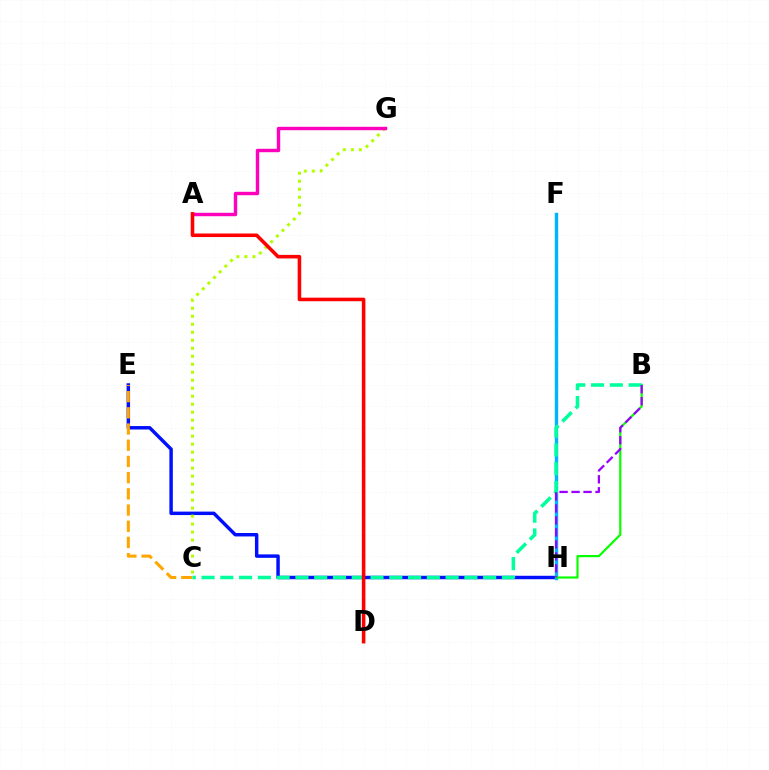{('E', 'H'): [{'color': '#0010ff', 'line_style': 'solid', 'thickness': 2.49}], ('F', 'H'): [{'color': '#00b5ff', 'line_style': 'solid', 'thickness': 2.45}], ('C', 'G'): [{'color': '#b3ff00', 'line_style': 'dotted', 'thickness': 2.17}], ('A', 'G'): [{'color': '#ff00bd', 'line_style': 'solid', 'thickness': 2.46}], ('B', 'H'): [{'color': '#08ff00', 'line_style': 'solid', 'thickness': 1.58}, {'color': '#9b00ff', 'line_style': 'dashed', 'thickness': 1.63}], ('C', 'E'): [{'color': '#ffa500', 'line_style': 'dashed', 'thickness': 2.2}], ('B', 'C'): [{'color': '#00ff9d', 'line_style': 'dashed', 'thickness': 2.55}], ('A', 'D'): [{'color': '#ff0000', 'line_style': 'solid', 'thickness': 2.57}]}